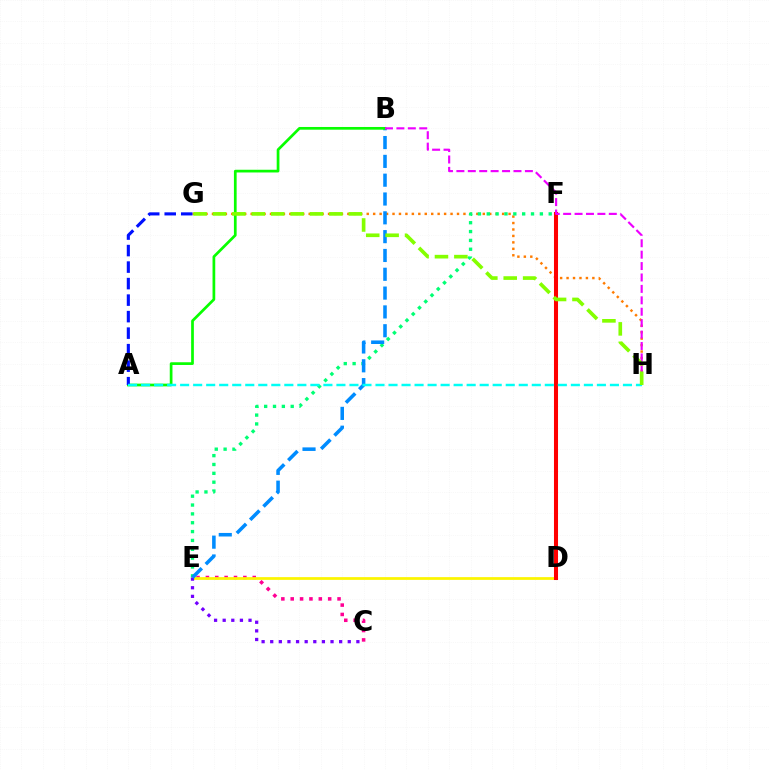{('C', 'E'): [{'color': '#ff0094', 'line_style': 'dotted', 'thickness': 2.55}, {'color': '#7200ff', 'line_style': 'dotted', 'thickness': 2.34}], ('G', 'H'): [{'color': '#ff7c00', 'line_style': 'dotted', 'thickness': 1.75}, {'color': '#84ff00', 'line_style': 'dashed', 'thickness': 2.64}], ('E', 'F'): [{'color': '#00ff74', 'line_style': 'dotted', 'thickness': 2.4}], ('D', 'E'): [{'color': '#fcf500', 'line_style': 'solid', 'thickness': 1.98}], ('D', 'F'): [{'color': '#ff0000', 'line_style': 'solid', 'thickness': 2.91}], ('B', 'E'): [{'color': '#008cff', 'line_style': 'dashed', 'thickness': 2.56}], ('A', 'B'): [{'color': '#08ff00', 'line_style': 'solid', 'thickness': 1.96}], ('A', 'G'): [{'color': '#0010ff', 'line_style': 'dashed', 'thickness': 2.24}], ('A', 'H'): [{'color': '#00fff6', 'line_style': 'dashed', 'thickness': 1.77}], ('B', 'H'): [{'color': '#ee00ff', 'line_style': 'dashed', 'thickness': 1.55}]}